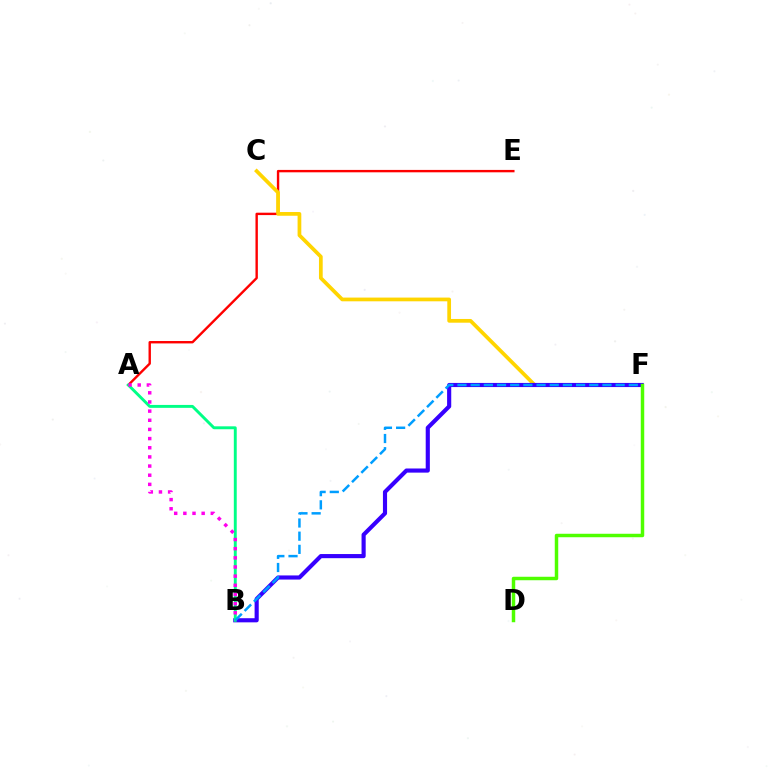{('A', 'E'): [{'color': '#ff0000', 'line_style': 'solid', 'thickness': 1.72}], ('C', 'F'): [{'color': '#ffd500', 'line_style': 'solid', 'thickness': 2.69}], ('B', 'F'): [{'color': '#3700ff', 'line_style': 'solid', 'thickness': 2.98}, {'color': '#009eff', 'line_style': 'dashed', 'thickness': 1.79}], ('A', 'B'): [{'color': '#00ff86', 'line_style': 'solid', 'thickness': 2.1}, {'color': '#ff00ed', 'line_style': 'dotted', 'thickness': 2.49}], ('D', 'F'): [{'color': '#4fff00', 'line_style': 'solid', 'thickness': 2.5}]}